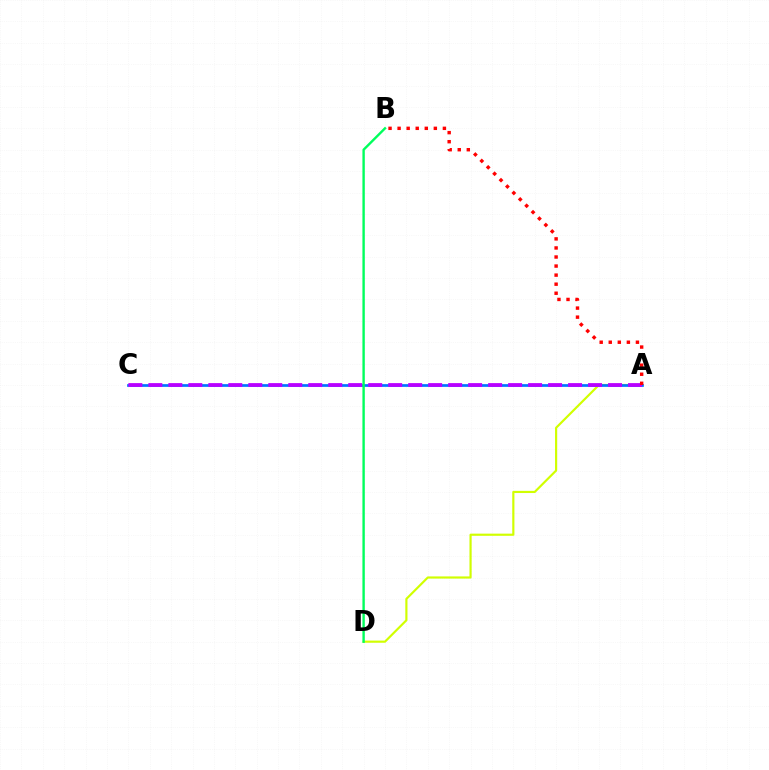{('A', 'D'): [{'color': '#d1ff00', 'line_style': 'solid', 'thickness': 1.56}], ('A', 'C'): [{'color': '#0074ff', 'line_style': 'solid', 'thickness': 1.95}, {'color': '#b900ff', 'line_style': 'dashed', 'thickness': 2.72}], ('B', 'D'): [{'color': '#00ff5c', 'line_style': 'solid', 'thickness': 1.72}], ('A', 'B'): [{'color': '#ff0000', 'line_style': 'dotted', 'thickness': 2.46}]}